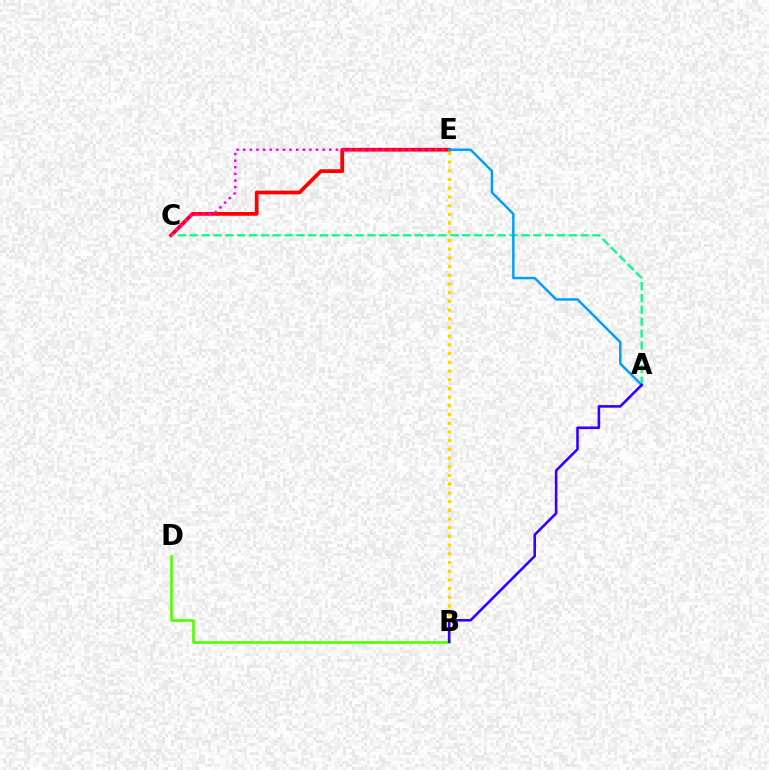{('C', 'E'): [{'color': '#ff0000', 'line_style': 'solid', 'thickness': 2.71}, {'color': '#ff00ed', 'line_style': 'dotted', 'thickness': 1.8}], ('A', 'C'): [{'color': '#00ff86', 'line_style': 'dashed', 'thickness': 1.61}], ('B', 'E'): [{'color': '#ffd500', 'line_style': 'dotted', 'thickness': 2.37}], ('A', 'E'): [{'color': '#009eff', 'line_style': 'solid', 'thickness': 1.76}], ('B', 'D'): [{'color': '#4fff00', 'line_style': 'solid', 'thickness': 1.88}], ('A', 'B'): [{'color': '#3700ff', 'line_style': 'solid', 'thickness': 1.87}]}